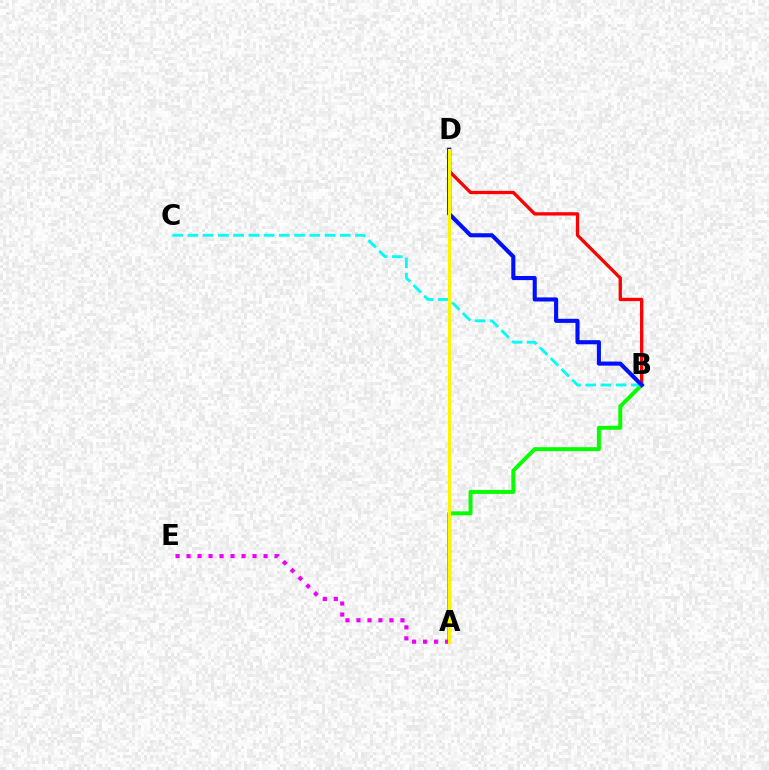{('B', 'D'): [{'color': '#ff0000', 'line_style': 'solid', 'thickness': 2.38}, {'color': '#0010ff', 'line_style': 'solid', 'thickness': 2.95}], ('A', 'B'): [{'color': '#08ff00', 'line_style': 'solid', 'thickness': 2.86}], ('B', 'C'): [{'color': '#00fff6', 'line_style': 'dashed', 'thickness': 2.07}], ('A', 'E'): [{'color': '#ee00ff', 'line_style': 'dotted', 'thickness': 2.99}], ('A', 'D'): [{'color': '#fcf500', 'line_style': 'solid', 'thickness': 2.21}]}